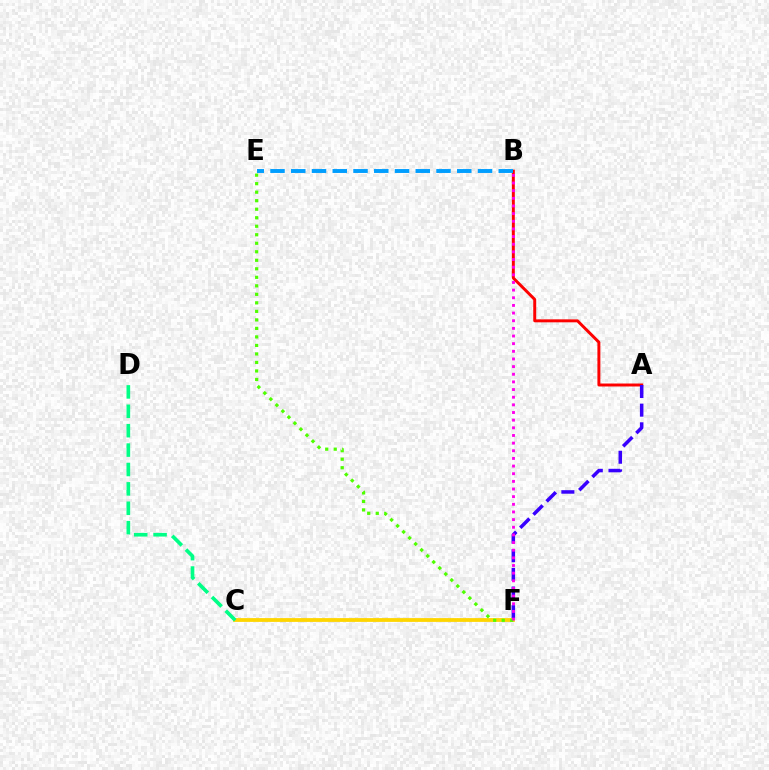{('C', 'F'): [{'color': '#ffd500', 'line_style': 'solid', 'thickness': 2.74}], ('A', 'B'): [{'color': '#ff0000', 'line_style': 'solid', 'thickness': 2.13}], ('A', 'F'): [{'color': '#3700ff', 'line_style': 'dashed', 'thickness': 2.53}], ('E', 'F'): [{'color': '#4fff00', 'line_style': 'dotted', 'thickness': 2.31}], ('C', 'D'): [{'color': '#00ff86', 'line_style': 'dashed', 'thickness': 2.64}], ('B', 'E'): [{'color': '#009eff', 'line_style': 'dashed', 'thickness': 2.82}], ('B', 'F'): [{'color': '#ff00ed', 'line_style': 'dotted', 'thickness': 2.08}]}